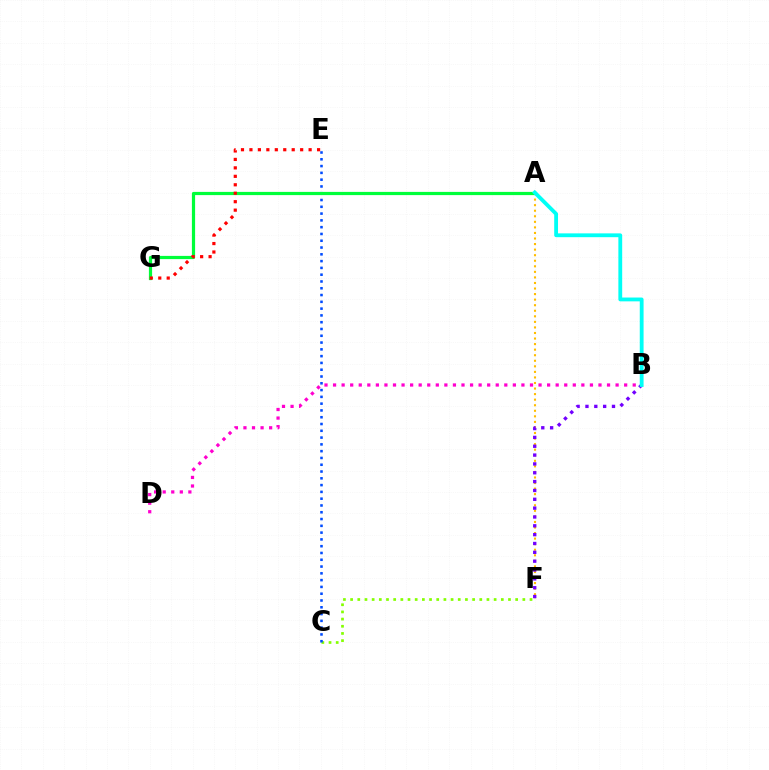{('C', 'F'): [{'color': '#84ff00', 'line_style': 'dotted', 'thickness': 1.95}], ('A', 'F'): [{'color': '#ffbd00', 'line_style': 'dotted', 'thickness': 1.51}], ('B', 'D'): [{'color': '#ff00cf', 'line_style': 'dotted', 'thickness': 2.33}], ('C', 'E'): [{'color': '#004bff', 'line_style': 'dotted', 'thickness': 1.84}], ('A', 'G'): [{'color': '#00ff39', 'line_style': 'solid', 'thickness': 2.31}], ('B', 'F'): [{'color': '#7200ff', 'line_style': 'dotted', 'thickness': 2.4}], ('E', 'G'): [{'color': '#ff0000', 'line_style': 'dotted', 'thickness': 2.3}], ('A', 'B'): [{'color': '#00fff6', 'line_style': 'solid', 'thickness': 2.75}]}